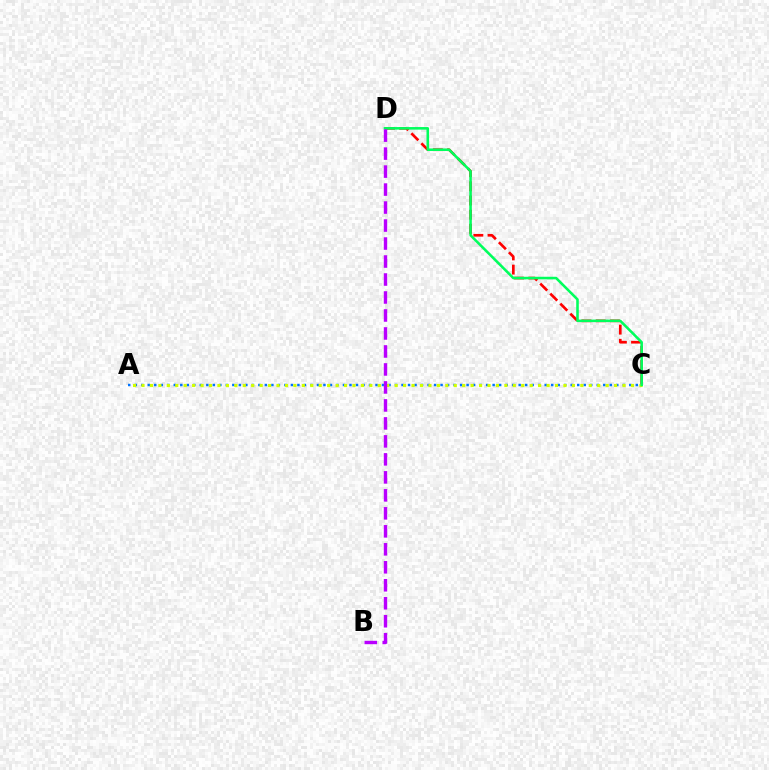{('A', 'C'): [{'color': '#0074ff', 'line_style': 'dotted', 'thickness': 1.77}, {'color': '#d1ff00', 'line_style': 'dotted', 'thickness': 2.29}], ('C', 'D'): [{'color': '#ff0000', 'line_style': 'dashed', 'thickness': 1.93}, {'color': '#00ff5c', 'line_style': 'solid', 'thickness': 1.85}], ('B', 'D'): [{'color': '#b900ff', 'line_style': 'dashed', 'thickness': 2.44}]}